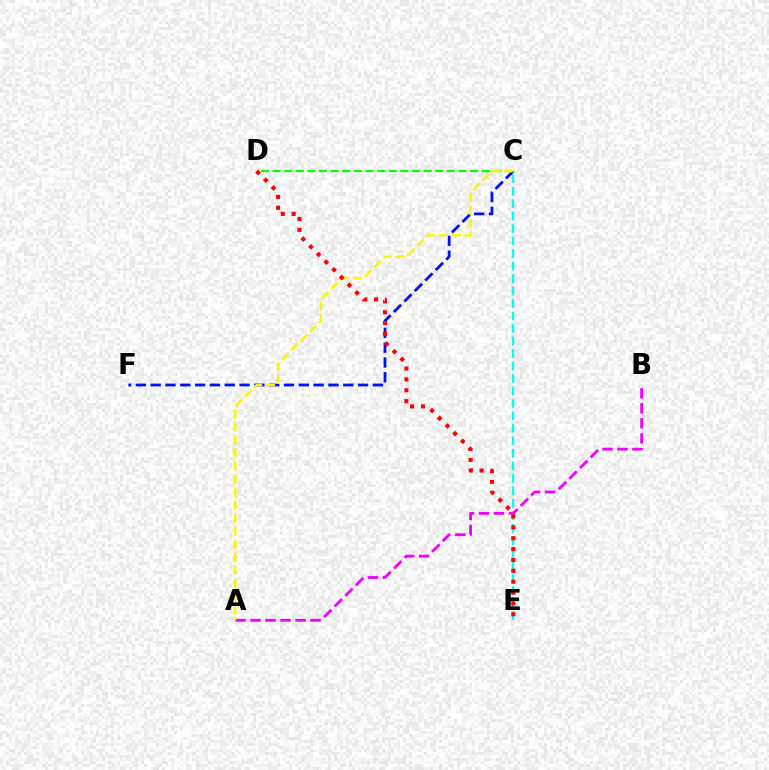{('C', 'E'): [{'color': '#00fff6', 'line_style': 'dashed', 'thickness': 1.7}], ('C', 'F'): [{'color': '#0010ff', 'line_style': 'dashed', 'thickness': 2.01}], ('A', 'B'): [{'color': '#ee00ff', 'line_style': 'dashed', 'thickness': 2.04}], ('C', 'D'): [{'color': '#08ff00', 'line_style': 'dashed', 'thickness': 1.58}], ('A', 'C'): [{'color': '#fcf500', 'line_style': 'dashed', 'thickness': 1.77}], ('D', 'E'): [{'color': '#ff0000', 'line_style': 'dotted', 'thickness': 2.95}]}